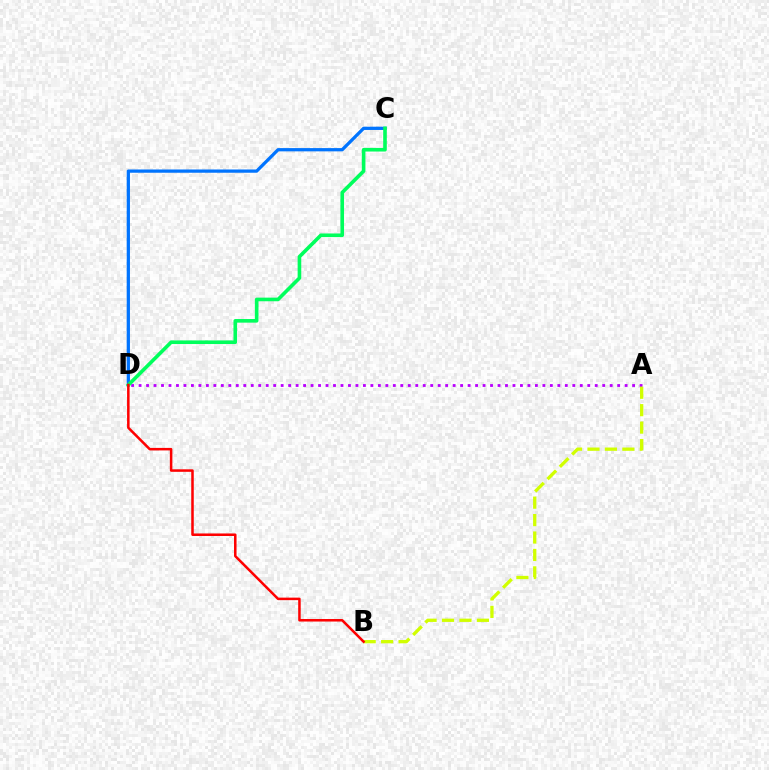{('C', 'D'): [{'color': '#0074ff', 'line_style': 'solid', 'thickness': 2.34}, {'color': '#00ff5c', 'line_style': 'solid', 'thickness': 2.6}], ('A', 'D'): [{'color': '#b900ff', 'line_style': 'dotted', 'thickness': 2.03}], ('A', 'B'): [{'color': '#d1ff00', 'line_style': 'dashed', 'thickness': 2.37}], ('B', 'D'): [{'color': '#ff0000', 'line_style': 'solid', 'thickness': 1.82}]}